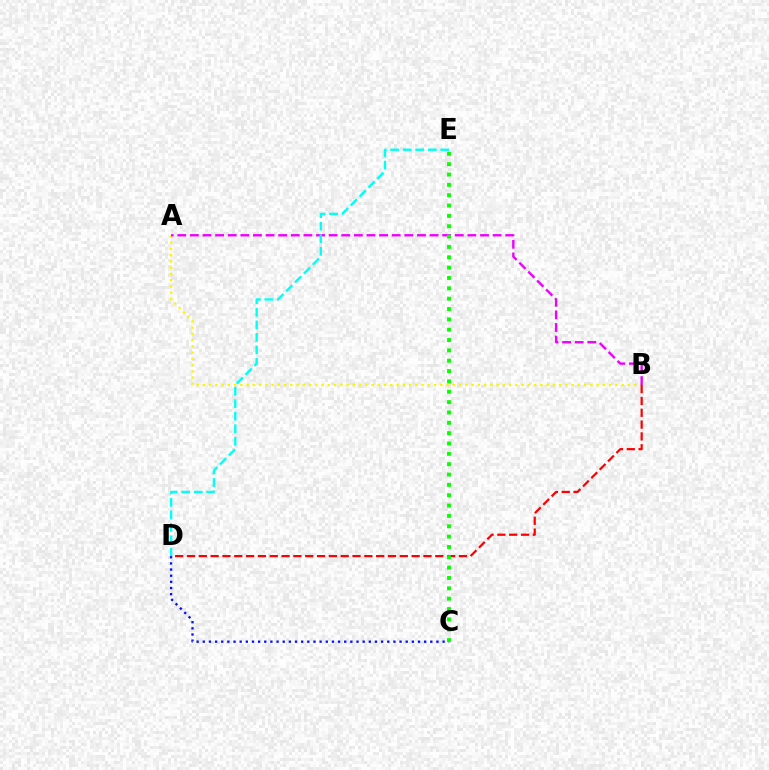{('A', 'B'): [{'color': '#fcf500', 'line_style': 'dotted', 'thickness': 1.7}, {'color': '#ee00ff', 'line_style': 'dashed', 'thickness': 1.71}], ('B', 'D'): [{'color': '#ff0000', 'line_style': 'dashed', 'thickness': 1.61}], ('C', 'D'): [{'color': '#0010ff', 'line_style': 'dotted', 'thickness': 1.67}], ('C', 'E'): [{'color': '#08ff00', 'line_style': 'dotted', 'thickness': 2.81}], ('D', 'E'): [{'color': '#00fff6', 'line_style': 'dashed', 'thickness': 1.7}]}